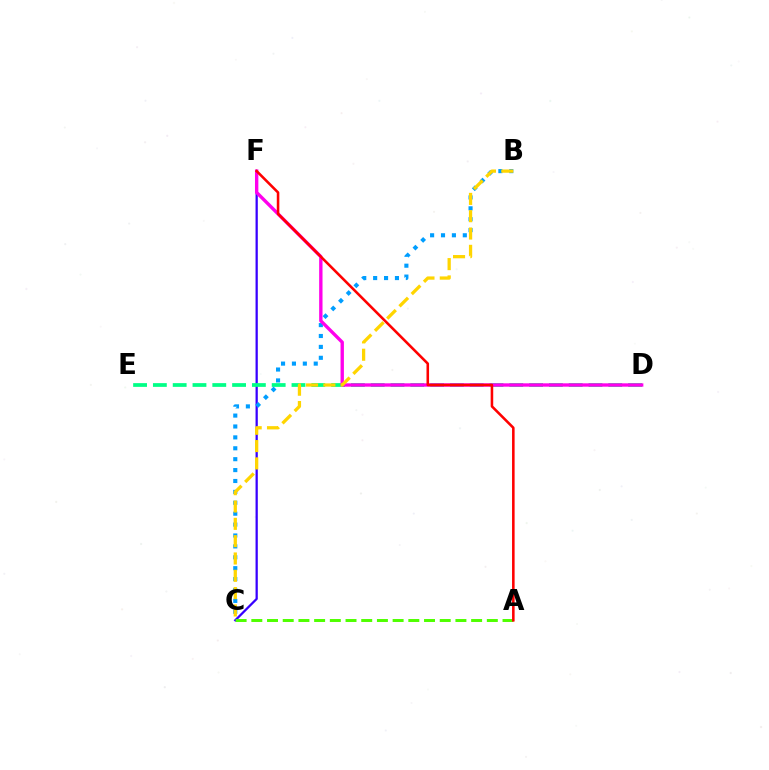{('C', 'F'): [{'color': '#3700ff', 'line_style': 'solid', 'thickness': 1.63}], ('D', 'E'): [{'color': '#00ff86', 'line_style': 'dashed', 'thickness': 2.69}], ('B', 'C'): [{'color': '#009eff', 'line_style': 'dotted', 'thickness': 2.96}, {'color': '#ffd500', 'line_style': 'dashed', 'thickness': 2.35}], ('D', 'F'): [{'color': '#ff00ed', 'line_style': 'solid', 'thickness': 2.42}], ('A', 'C'): [{'color': '#4fff00', 'line_style': 'dashed', 'thickness': 2.13}], ('A', 'F'): [{'color': '#ff0000', 'line_style': 'solid', 'thickness': 1.85}]}